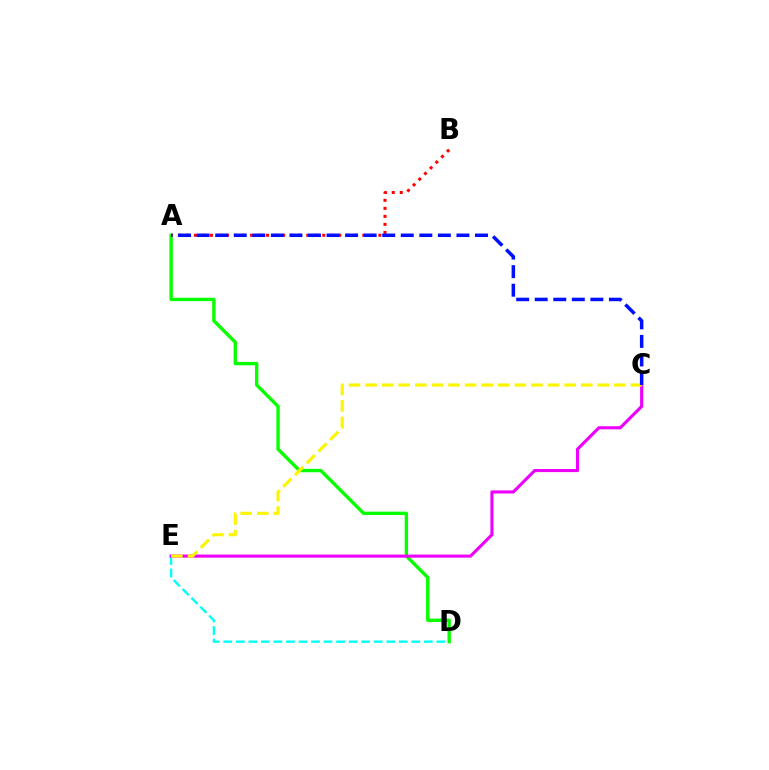{('D', 'E'): [{'color': '#00fff6', 'line_style': 'dashed', 'thickness': 1.7}], ('A', 'D'): [{'color': '#08ff00', 'line_style': 'solid', 'thickness': 2.43}], ('C', 'E'): [{'color': '#ee00ff', 'line_style': 'solid', 'thickness': 2.24}, {'color': '#fcf500', 'line_style': 'dashed', 'thickness': 2.25}], ('A', 'B'): [{'color': '#ff0000', 'line_style': 'dotted', 'thickness': 2.18}], ('A', 'C'): [{'color': '#0010ff', 'line_style': 'dashed', 'thickness': 2.52}]}